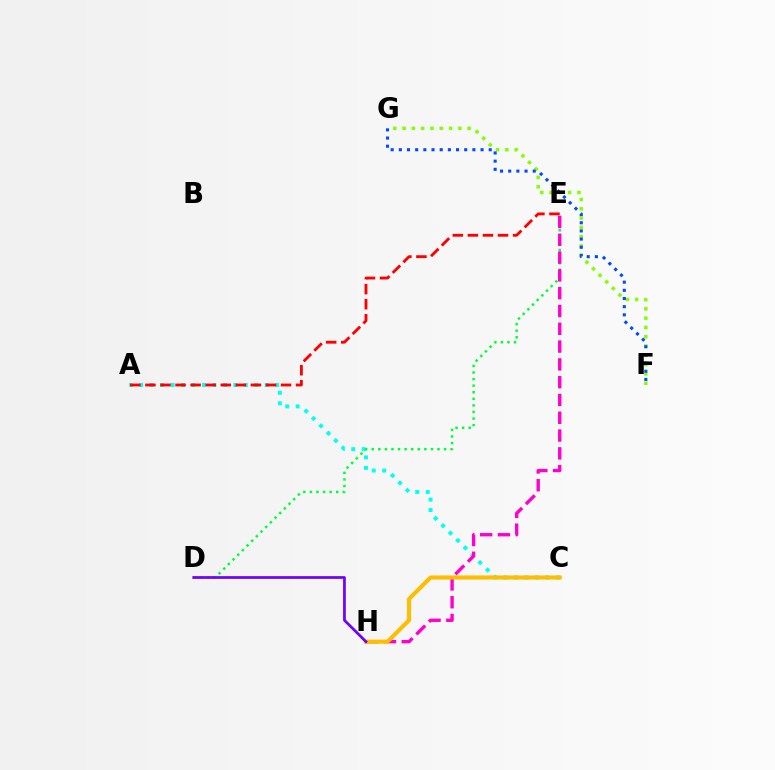{('A', 'C'): [{'color': '#00fff6', 'line_style': 'dotted', 'thickness': 2.84}], ('D', 'E'): [{'color': '#00ff39', 'line_style': 'dotted', 'thickness': 1.79}], ('E', 'H'): [{'color': '#ff00cf', 'line_style': 'dashed', 'thickness': 2.42}], ('F', 'G'): [{'color': '#84ff00', 'line_style': 'dotted', 'thickness': 2.53}, {'color': '#004bff', 'line_style': 'dotted', 'thickness': 2.22}], ('C', 'H'): [{'color': '#ffbd00', 'line_style': 'solid', 'thickness': 2.95}], ('D', 'H'): [{'color': '#7200ff', 'line_style': 'solid', 'thickness': 1.97}], ('A', 'E'): [{'color': '#ff0000', 'line_style': 'dashed', 'thickness': 2.05}]}